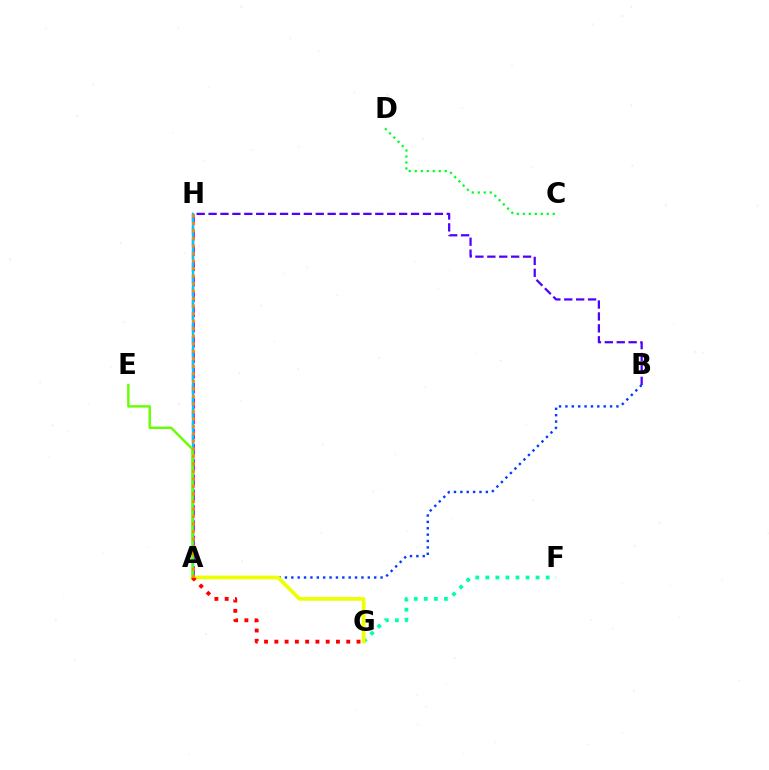{('C', 'D'): [{'color': '#00ff27', 'line_style': 'dotted', 'thickness': 1.63}], ('A', 'H'): [{'color': '#d600ff', 'line_style': 'dashed', 'thickness': 2.08}, {'color': '#ff00a0', 'line_style': 'dashed', 'thickness': 1.66}, {'color': '#00c7ff', 'line_style': 'solid', 'thickness': 1.72}, {'color': '#ff8800', 'line_style': 'dotted', 'thickness': 2.04}], ('B', 'H'): [{'color': '#4f00ff', 'line_style': 'dashed', 'thickness': 1.62}], ('A', 'B'): [{'color': '#003fff', 'line_style': 'dotted', 'thickness': 1.73}], ('F', 'G'): [{'color': '#00ffaf', 'line_style': 'dotted', 'thickness': 2.73}], ('A', 'G'): [{'color': '#eeff00', 'line_style': 'solid', 'thickness': 2.68}, {'color': '#ff0000', 'line_style': 'dotted', 'thickness': 2.79}], ('A', 'E'): [{'color': '#66ff00', 'line_style': 'solid', 'thickness': 1.75}]}